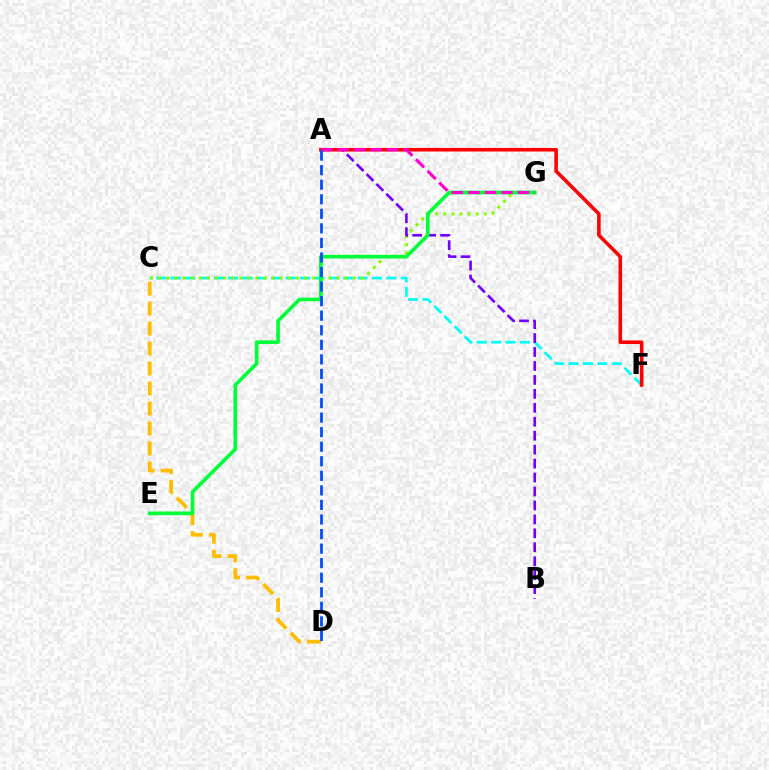{('C', 'F'): [{'color': '#00fff6', 'line_style': 'dashed', 'thickness': 1.95}], ('C', 'G'): [{'color': '#84ff00', 'line_style': 'dotted', 'thickness': 2.2}], ('A', 'B'): [{'color': '#7200ff', 'line_style': 'dashed', 'thickness': 1.89}], ('C', 'D'): [{'color': '#ffbd00', 'line_style': 'dashed', 'thickness': 2.71}], ('E', 'G'): [{'color': '#00ff39', 'line_style': 'solid', 'thickness': 2.64}], ('A', 'F'): [{'color': '#ff0000', 'line_style': 'solid', 'thickness': 2.57}], ('A', 'G'): [{'color': '#ff00cf', 'line_style': 'dashed', 'thickness': 2.24}], ('A', 'D'): [{'color': '#004bff', 'line_style': 'dashed', 'thickness': 1.98}]}